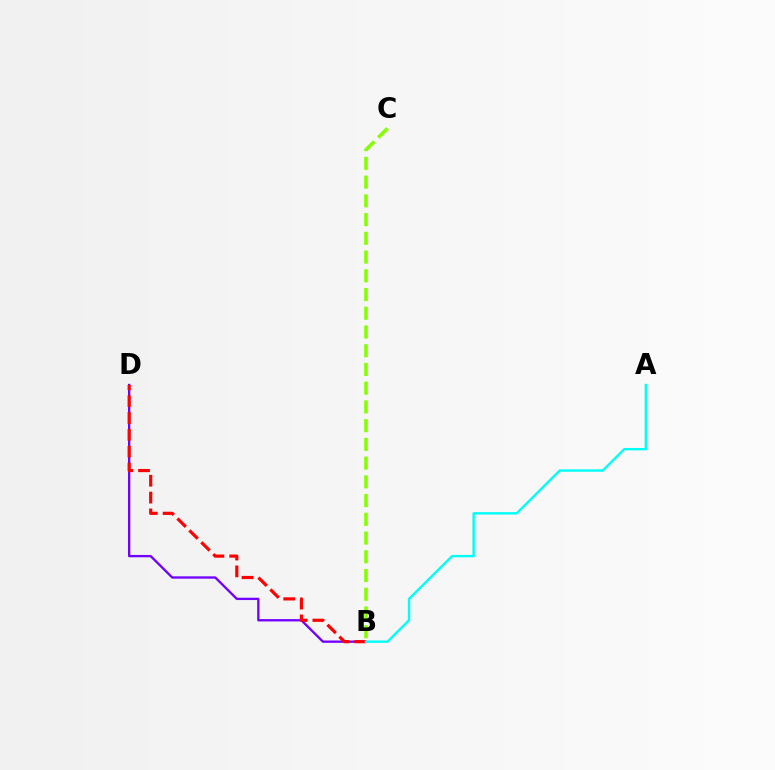{('B', 'D'): [{'color': '#7200ff', 'line_style': 'solid', 'thickness': 1.67}, {'color': '#ff0000', 'line_style': 'dashed', 'thickness': 2.29}], ('B', 'C'): [{'color': '#84ff00', 'line_style': 'dashed', 'thickness': 2.54}], ('A', 'B'): [{'color': '#00fff6', 'line_style': 'solid', 'thickness': 1.73}]}